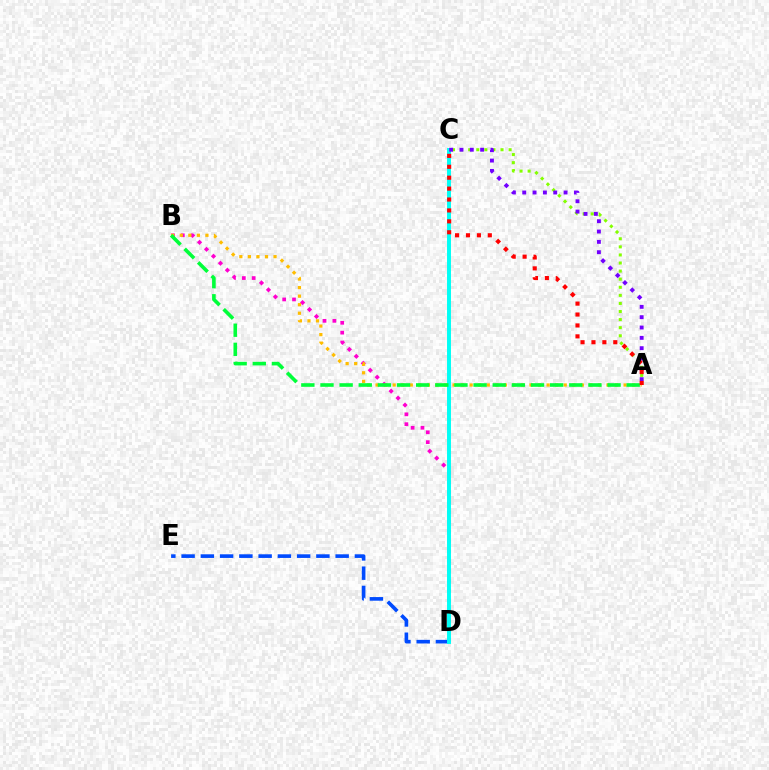{('D', 'E'): [{'color': '#004bff', 'line_style': 'dashed', 'thickness': 2.62}], ('B', 'D'): [{'color': '#ff00cf', 'line_style': 'dotted', 'thickness': 2.67}], ('A', 'B'): [{'color': '#ffbd00', 'line_style': 'dotted', 'thickness': 2.32}, {'color': '#00ff39', 'line_style': 'dashed', 'thickness': 2.6}], ('A', 'C'): [{'color': '#84ff00', 'line_style': 'dotted', 'thickness': 2.2}, {'color': '#7200ff', 'line_style': 'dotted', 'thickness': 2.81}, {'color': '#ff0000', 'line_style': 'dotted', 'thickness': 2.97}], ('C', 'D'): [{'color': '#00fff6', 'line_style': 'solid', 'thickness': 2.83}]}